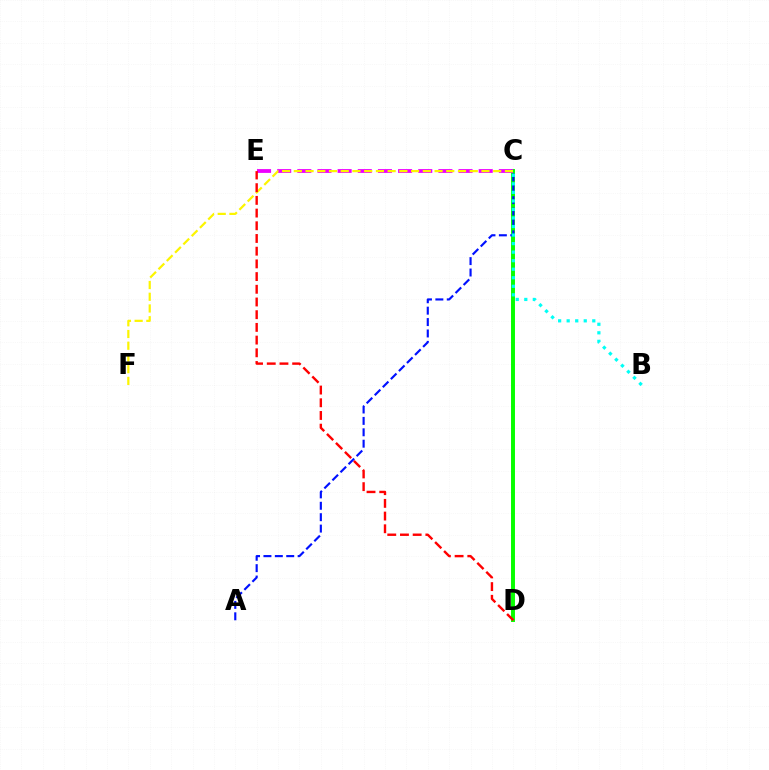{('C', 'D'): [{'color': '#08ff00', 'line_style': 'solid', 'thickness': 2.84}], ('C', 'E'): [{'color': '#ee00ff', 'line_style': 'dashed', 'thickness': 2.74}], ('C', 'F'): [{'color': '#fcf500', 'line_style': 'dashed', 'thickness': 1.59}], ('A', 'C'): [{'color': '#0010ff', 'line_style': 'dashed', 'thickness': 1.55}], ('B', 'C'): [{'color': '#00fff6', 'line_style': 'dotted', 'thickness': 2.32}], ('D', 'E'): [{'color': '#ff0000', 'line_style': 'dashed', 'thickness': 1.73}]}